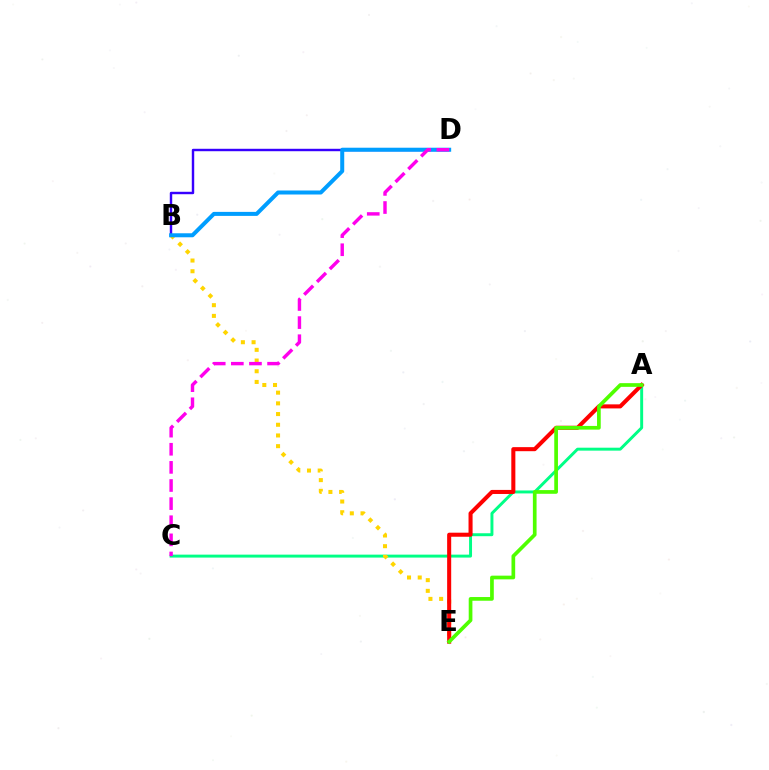{('B', 'D'): [{'color': '#3700ff', 'line_style': 'solid', 'thickness': 1.75}, {'color': '#009eff', 'line_style': 'solid', 'thickness': 2.89}], ('A', 'C'): [{'color': '#00ff86', 'line_style': 'solid', 'thickness': 2.12}], ('B', 'E'): [{'color': '#ffd500', 'line_style': 'dotted', 'thickness': 2.91}], ('A', 'E'): [{'color': '#ff0000', 'line_style': 'solid', 'thickness': 2.92}, {'color': '#4fff00', 'line_style': 'solid', 'thickness': 2.66}], ('C', 'D'): [{'color': '#ff00ed', 'line_style': 'dashed', 'thickness': 2.46}]}